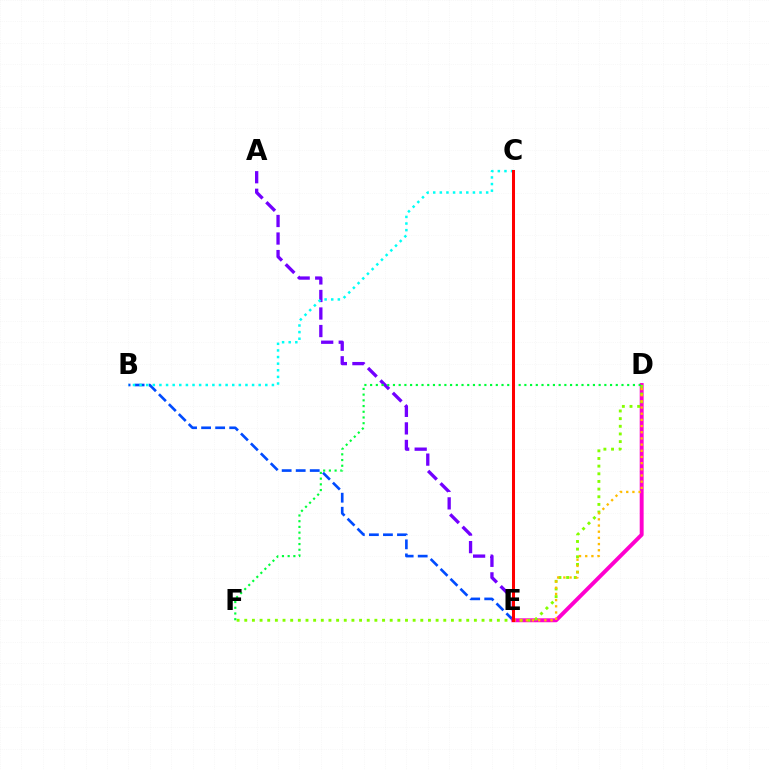{('B', 'E'): [{'color': '#004bff', 'line_style': 'dashed', 'thickness': 1.91}], ('D', 'E'): [{'color': '#ff00cf', 'line_style': 'solid', 'thickness': 2.83}, {'color': '#ffbd00', 'line_style': 'dotted', 'thickness': 1.68}], ('A', 'E'): [{'color': '#7200ff', 'line_style': 'dashed', 'thickness': 2.38}], ('B', 'C'): [{'color': '#00fff6', 'line_style': 'dotted', 'thickness': 1.8}], ('D', 'F'): [{'color': '#84ff00', 'line_style': 'dotted', 'thickness': 2.08}, {'color': '#00ff39', 'line_style': 'dotted', 'thickness': 1.55}], ('C', 'E'): [{'color': '#ff0000', 'line_style': 'solid', 'thickness': 2.18}]}